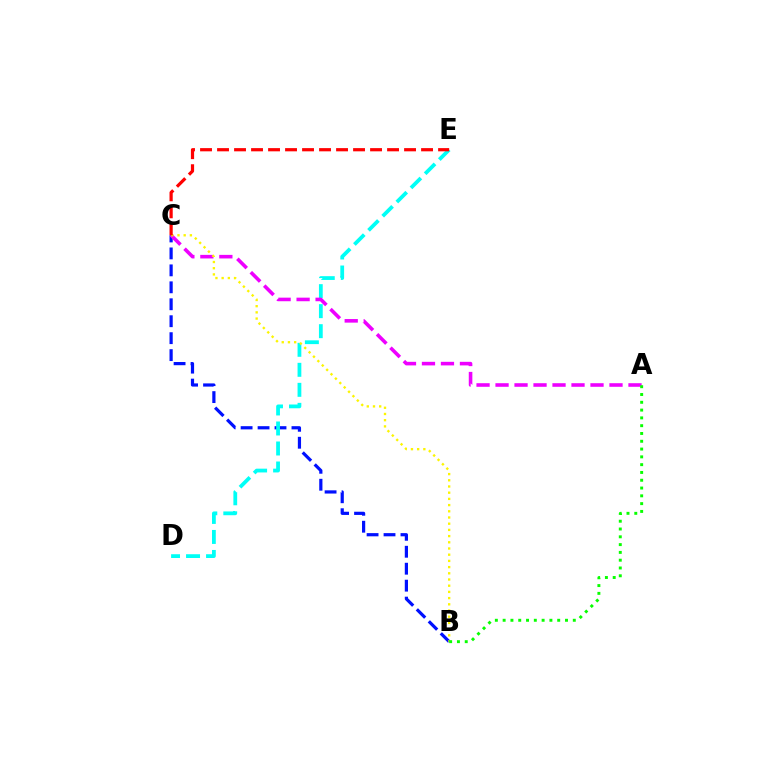{('B', 'C'): [{'color': '#0010ff', 'line_style': 'dashed', 'thickness': 2.3}, {'color': '#fcf500', 'line_style': 'dotted', 'thickness': 1.68}], ('D', 'E'): [{'color': '#00fff6', 'line_style': 'dashed', 'thickness': 2.72}], ('A', 'C'): [{'color': '#ee00ff', 'line_style': 'dashed', 'thickness': 2.58}], ('C', 'E'): [{'color': '#ff0000', 'line_style': 'dashed', 'thickness': 2.31}], ('A', 'B'): [{'color': '#08ff00', 'line_style': 'dotted', 'thickness': 2.12}]}